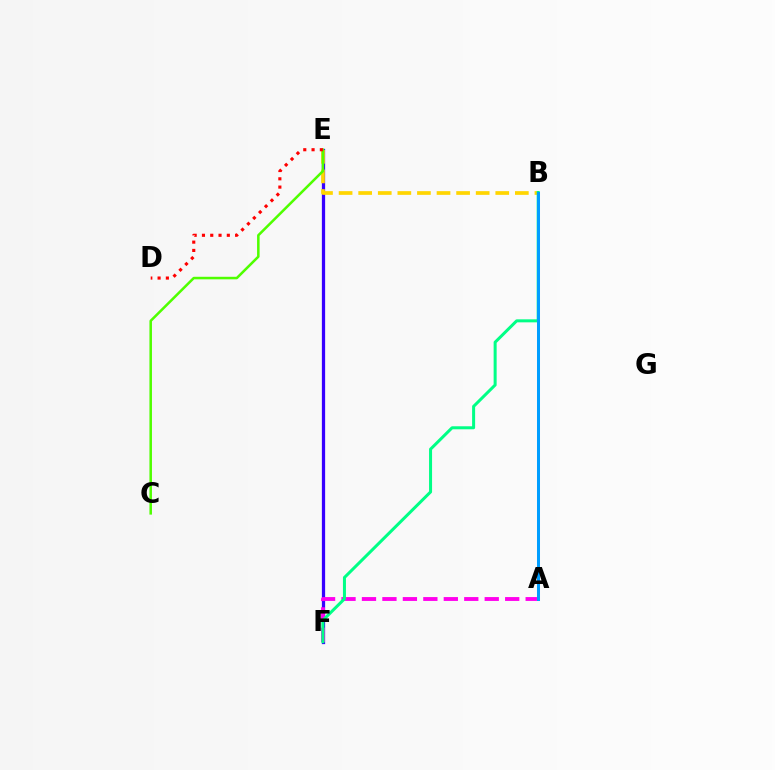{('E', 'F'): [{'color': '#3700ff', 'line_style': 'solid', 'thickness': 2.34}], ('A', 'F'): [{'color': '#ff00ed', 'line_style': 'dashed', 'thickness': 2.78}], ('B', 'E'): [{'color': '#ffd500', 'line_style': 'dashed', 'thickness': 2.66}], ('B', 'F'): [{'color': '#00ff86', 'line_style': 'solid', 'thickness': 2.17}], ('C', 'E'): [{'color': '#4fff00', 'line_style': 'solid', 'thickness': 1.82}], ('D', 'E'): [{'color': '#ff0000', 'line_style': 'dotted', 'thickness': 2.25}], ('A', 'B'): [{'color': '#009eff', 'line_style': 'solid', 'thickness': 2.17}]}